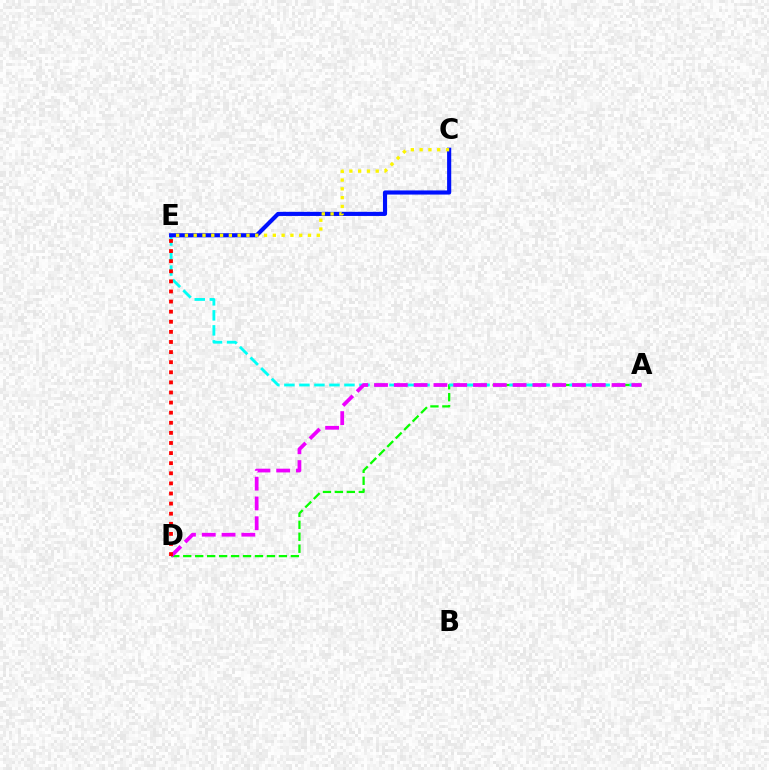{('A', 'D'): [{'color': '#08ff00', 'line_style': 'dashed', 'thickness': 1.62}, {'color': '#ee00ff', 'line_style': 'dashed', 'thickness': 2.69}], ('A', 'E'): [{'color': '#00fff6', 'line_style': 'dashed', 'thickness': 2.04}], ('C', 'E'): [{'color': '#0010ff', 'line_style': 'solid', 'thickness': 2.97}, {'color': '#fcf500', 'line_style': 'dotted', 'thickness': 2.39}], ('D', 'E'): [{'color': '#ff0000', 'line_style': 'dotted', 'thickness': 2.74}]}